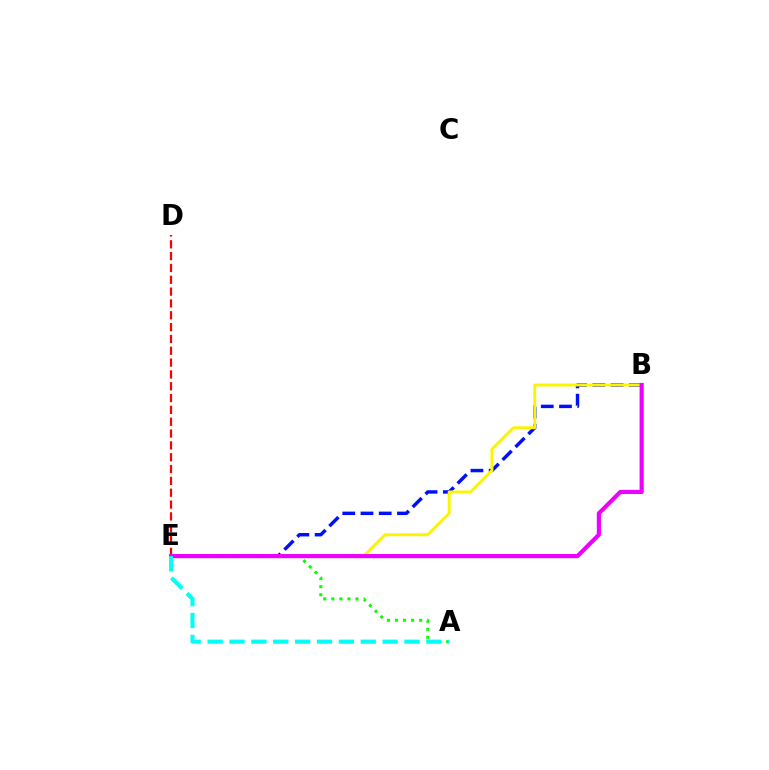{('A', 'E'): [{'color': '#08ff00', 'line_style': 'dotted', 'thickness': 2.19}, {'color': '#00fff6', 'line_style': 'dashed', 'thickness': 2.97}], ('D', 'E'): [{'color': '#ff0000', 'line_style': 'dashed', 'thickness': 1.61}], ('B', 'E'): [{'color': '#0010ff', 'line_style': 'dashed', 'thickness': 2.48}, {'color': '#fcf500', 'line_style': 'solid', 'thickness': 2.1}, {'color': '#ee00ff', 'line_style': 'solid', 'thickness': 2.99}]}